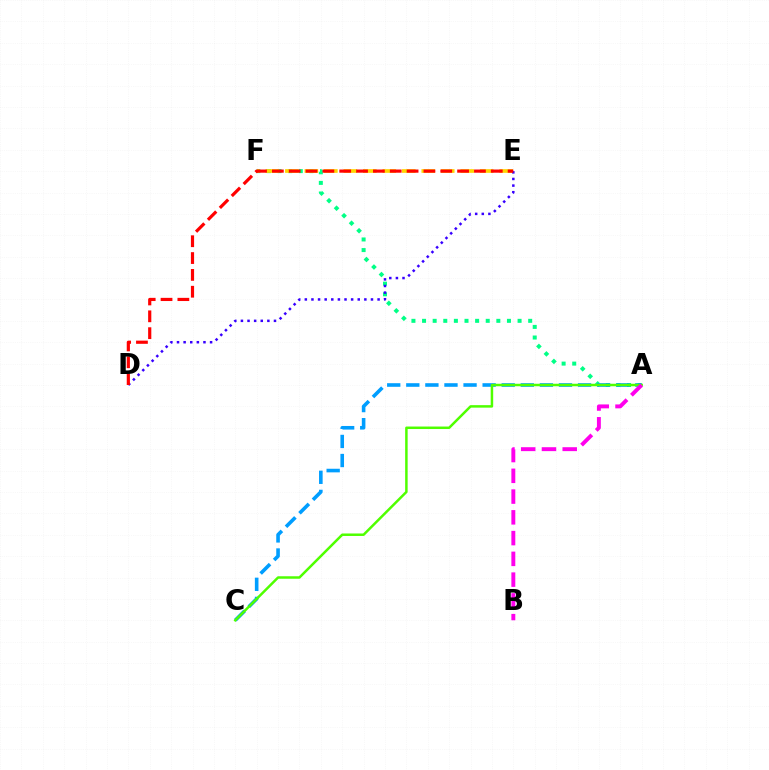{('A', 'F'): [{'color': '#00ff86', 'line_style': 'dotted', 'thickness': 2.88}], ('E', 'F'): [{'color': '#ffd500', 'line_style': 'dashed', 'thickness': 2.65}], ('A', 'C'): [{'color': '#009eff', 'line_style': 'dashed', 'thickness': 2.59}, {'color': '#4fff00', 'line_style': 'solid', 'thickness': 1.79}], ('D', 'E'): [{'color': '#3700ff', 'line_style': 'dotted', 'thickness': 1.8}, {'color': '#ff0000', 'line_style': 'dashed', 'thickness': 2.29}], ('A', 'B'): [{'color': '#ff00ed', 'line_style': 'dashed', 'thickness': 2.82}]}